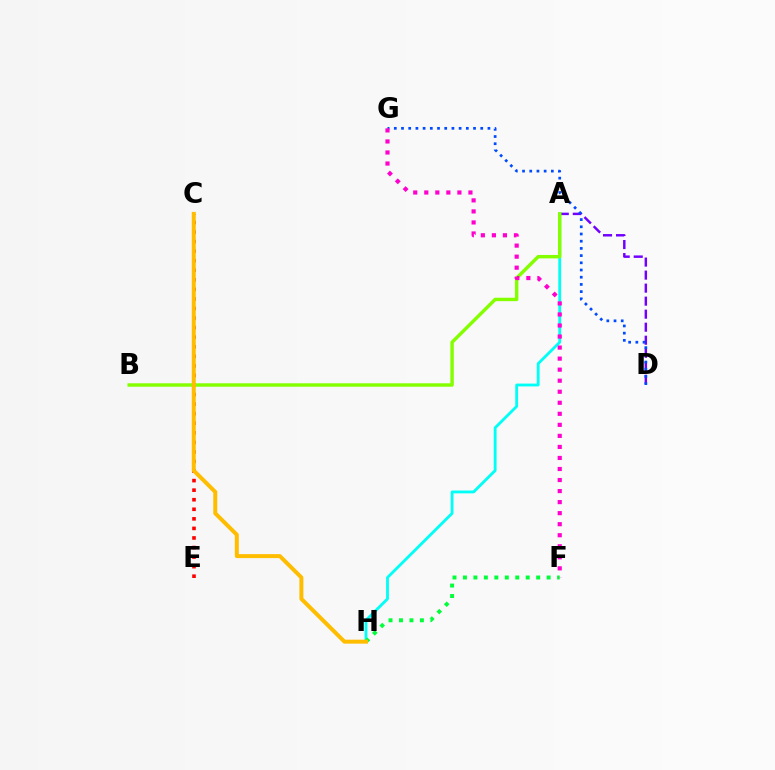{('A', 'D'): [{'color': '#7200ff', 'line_style': 'dashed', 'thickness': 1.77}], ('C', 'E'): [{'color': '#ff0000', 'line_style': 'dotted', 'thickness': 2.6}], ('A', 'H'): [{'color': '#00fff6', 'line_style': 'solid', 'thickness': 2.04}], ('A', 'B'): [{'color': '#84ff00', 'line_style': 'solid', 'thickness': 2.47}], ('D', 'G'): [{'color': '#004bff', 'line_style': 'dotted', 'thickness': 1.96}], ('F', 'H'): [{'color': '#00ff39', 'line_style': 'dotted', 'thickness': 2.84}], ('C', 'H'): [{'color': '#ffbd00', 'line_style': 'solid', 'thickness': 2.87}], ('F', 'G'): [{'color': '#ff00cf', 'line_style': 'dotted', 'thickness': 3.0}]}